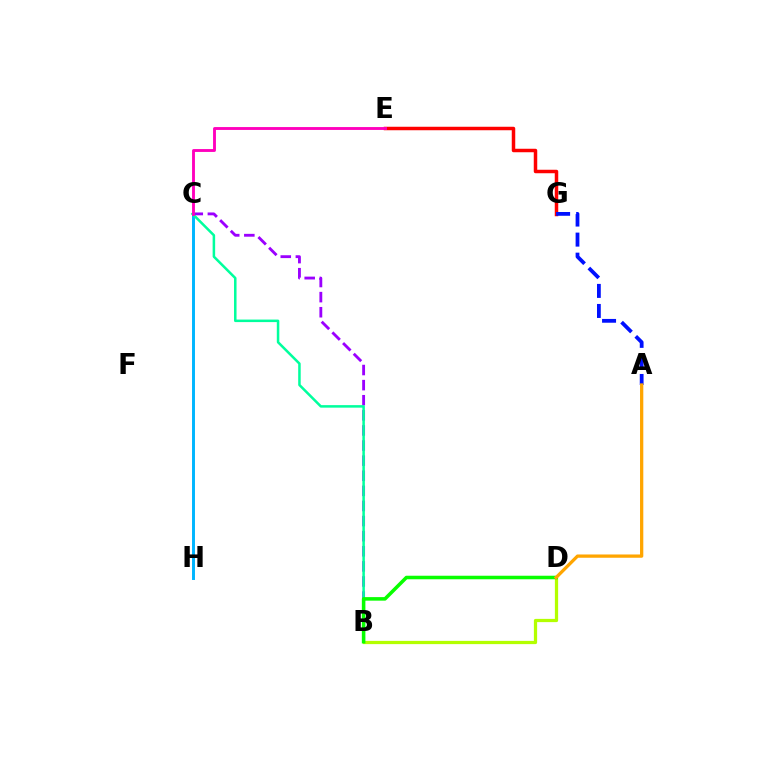{('B', 'C'): [{'color': '#9b00ff', 'line_style': 'dashed', 'thickness': 2.05}, {'color': '#00ff9d', 'line_style': 'solid', 'thickness': 1.81}], ('E', 'G'): [{'color': '#ff0000', 'line_style': 'solid', 'thickness': 2.51}], ('C', 'H'): [{'color': '#00b5ff', 'line_style': 'solid', 'thickness': 2.12}], ('A', 'G'): [{'color': '#0010ff', 'line_style': 'dashed', 'thickness': 2.72}], ('B', 'D'): [{'color': '#b3ff00', 'line_style': 'solid', 'thickness': 2.33}, {'color': '#08ff00', 'line_style': 'solid', 'thickness': 2.55}], ('C', 'E'): [{'color': '#ff00bd', 'line_style': 'solid', 'thickness': 2.07}], ('A', 'D'): [{'color': '#ffa500', 'line_style': 'solid', 'thickness': 2.36}]}